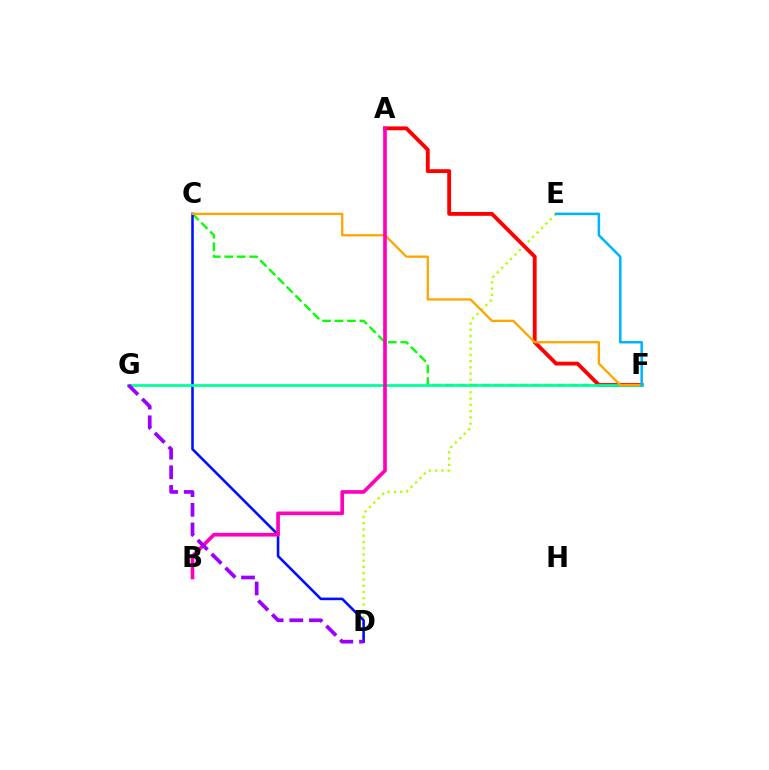{('D', 'E'): [{'color': '#b3ff00', 'line_style': 'dotted', 'thickness': 1.7}], ('C', 'F'): [{'color': '#08ff00', 'line_style': 'dashed', 'thickness': 1.69}, {'color': '#ffa500', 'line_style': 'solid', 'thickness': 1.66}], ('A', 'F'): [{'color': '#ff0000', 'line_style': 'solid', 'thickness': 2.77}], ('C', 'D'): [{'color': '#0010ff', 'line_style': 'solid', 'thickness': 1.86}], ('F', 'G'): [{'color': '#00ff9d', 'line_style': 'solid', 'thickness': 1.99}], ('A', 'B'): [{'color': '#ff00bd', 'line_style': 'solid', 'thickness': 2.63}], ('D', 'G'): [{'color': '#9b00ff', 'line_style': 'dashed', 'thickness': 2.67}], ('E', 'F'): [{'color': '#00b5ff', 'line_style': 'solid', 'thickness': 1.83}]}